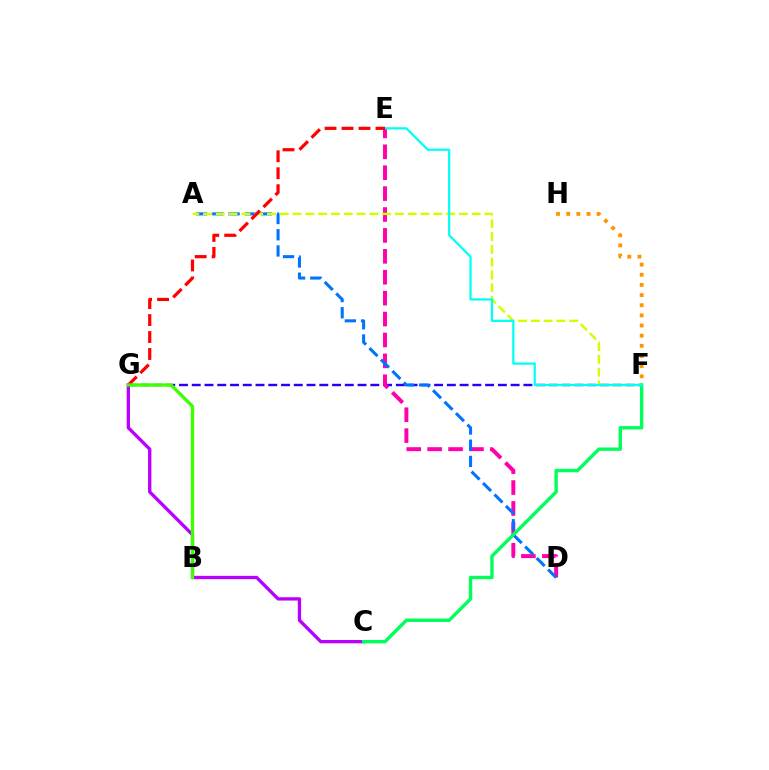{('C', 'G'): [{'color': '#b900ff', 'line_style': 'solid', 'thickness': 2.39}], ('F', 'G'): [{'color': '#2500ff', 'line_style': 'dashed', 'thickness': 1.73}], ('D', 'E'): [{'color': '#ff00ac', 'line_style': 'dashed', 'thickness': 2.84}], ('F', 'H'): [{'color': '#ff9400', 'line_style': 'dotted', 'thickness': 2.76}], ('A', 'D'): [{'color': '#0074ff', 'line_style': 'dashed', 'thickness': 2.2}], ('A', 'F'): [{'color': '#d1ff00', 'line_style': 'dashed', 'thickness': 1.74}], ('C', 'F'): [{'color': '#00ff5c', 'line_style': 'solid', 'thickness': 2.44}], ('E', 'F'): [{'color': '#00fff6', 'line_style': 'solid', 'thickness': 1.6}], ('E', 'G'): [{'color': '#ff0000', 'line_style': 'dashed', 'thickness': 2.31}], ('B', 'G'): [{'color': '#3dff00', 'line_style': 'solid', 'thickness': 2.39}]}